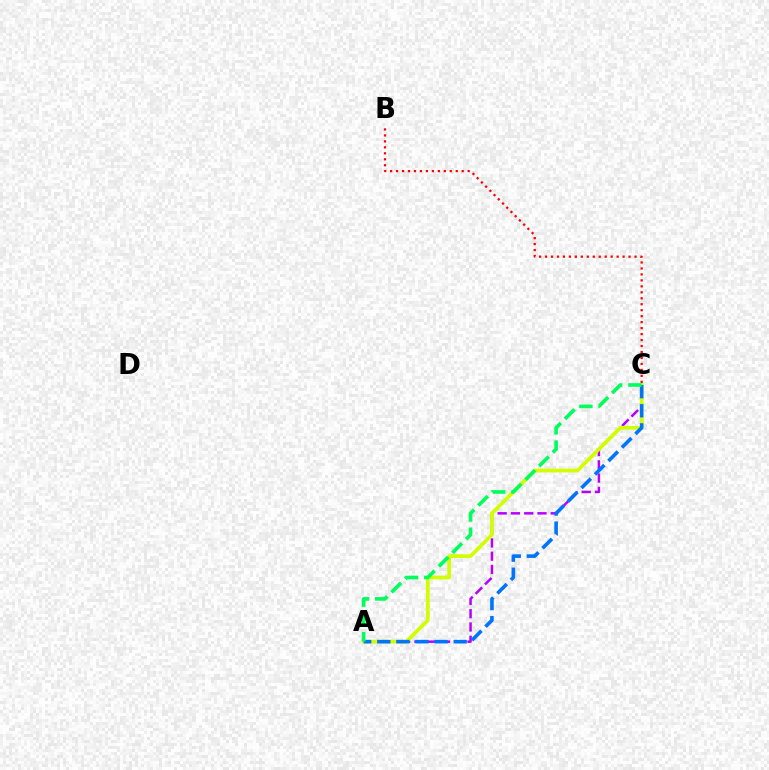{('A', 'C'): [{'color': '#b900ff', 'line_style': 'dashed', 'thickness': 1.8}, {'color': '#d1ff00', 'line_style': 'solid', 'thickness': 2.68}, {'color': '#0074ff', 'line_style': 'dashed', 'thickness': 2.59}, {'color': '#00ff5c', 'line_style': 'dashed', 'thickness': 2.62}], ('B', 'C'): [{'color': '#ff0000', 'line_style': 'dotted', 'thickness': 1.62}]}